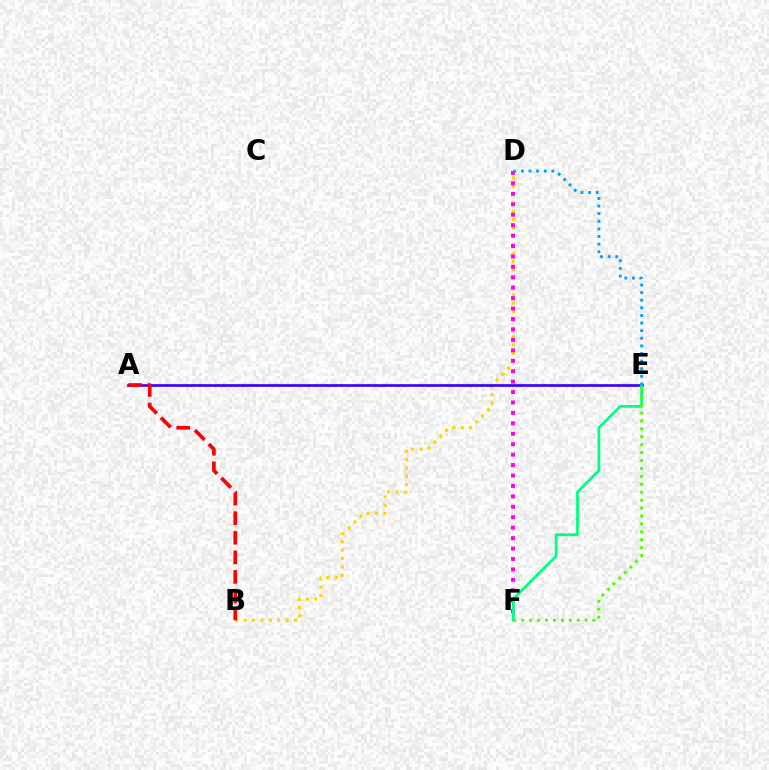{('B', 'D'): [{'color': '#ffd500', 'line_style': 'dotted', 'thickness': 2.27}], ('A', 'E'): [{'color': '#3700ff', 'line_style': 'solid', 'thickness': 1.92}], ('A', 'B'): [{'color': '#ff0000', 'line_style': 'dashed', 'thickness': 2.66}], ('D', 'F'): [{'color': '#ff00ed', 'line_style': 'dotted', 'thickness': 2.83}], ('E', 'F'): [{'color': '#00ff86', 'line_style': 'solid', 'thickness': 2.01}, {'color': '#4fff00', 'line_style': 'dotted', 'thickness': 2.15}], ('D', 'E'): [{'color': '#009eff', 'line_style': 'dotted', 'thickness': 2.07}]}